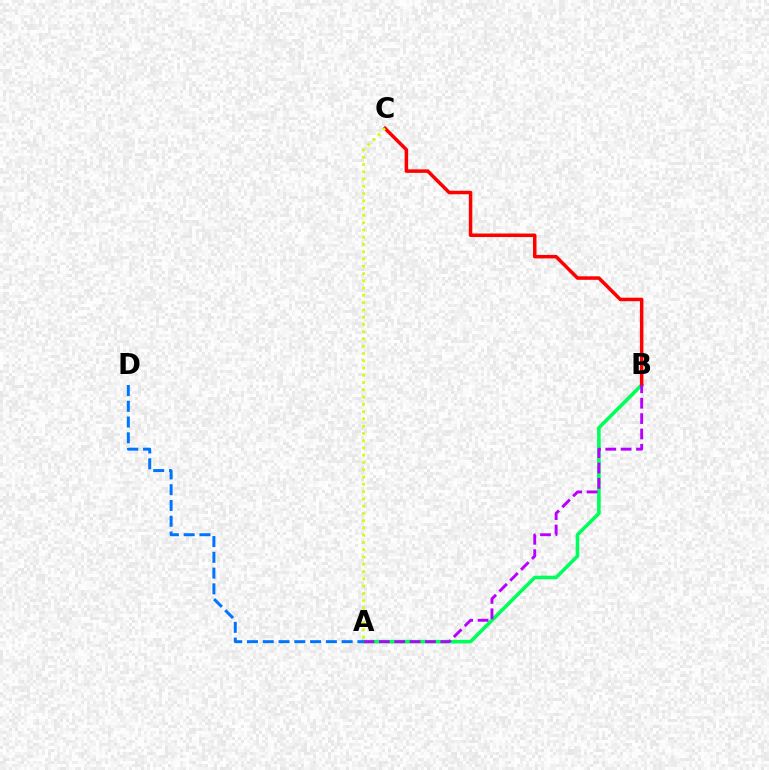{('A', 'B'): [{'color': '#00ff5c', 'line_style': 'solid', 'thickness': 2.59}, {'color': '#b900ff', 'line_style': 'dashed', 'thickness': 2.09}], ('B', 'C'): [{'color': '#ff0000', 'line_style': 'solid', 'thickness': 2.52}], ('A', 'C'): [{'color': '#d1ff00', 'line_style': 'dotted', 'thickness': 1.98}], ('A', 'D'): [{'color': '#0074ff', 'line_style': 'dashed', 'thickness': 2.14}]}